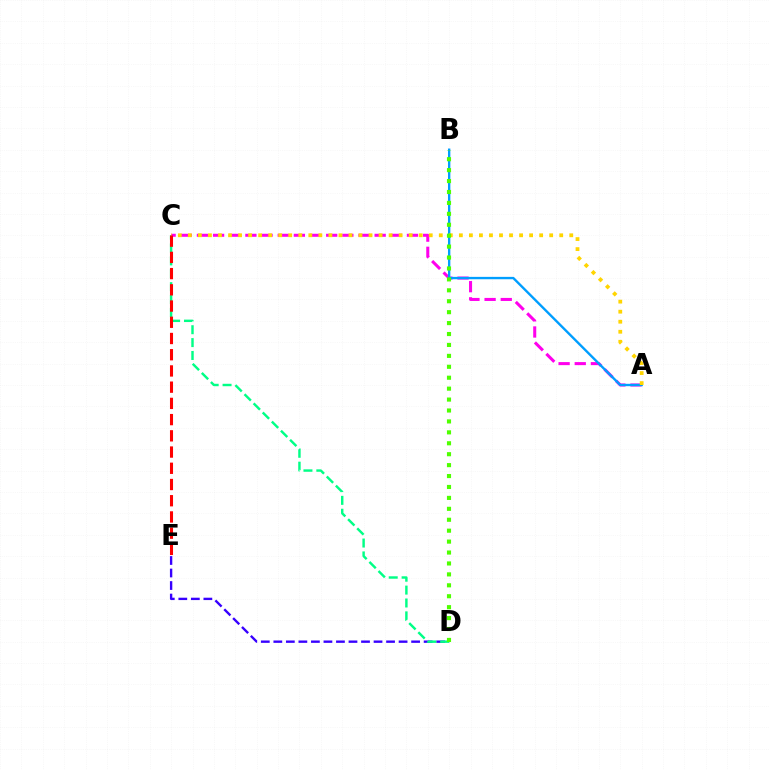{('D', 'E'): [{'color': '#3700ff', 'line_style': 'dashed', 'thickness': 1.7}], ('C', 'D'): [{'color': '#00ff86', 'line_style': 'dashed', 'thickness': 1.75}], ('A', 'C'): [{'color': '#ff00ed', 'line_style': 'dashed', 'thickness': 2.19}, {'color': '#ffd500', 'line_style': 'dotted', 'thickness': 2.73}], ('A', 'B'): [{'color': '#009eff', 'line_style': 'solid', 'thickness': 1.71}], ('B', 'D'): [{'color': '#4fff00', 'line_style': 'dotted', 'thickness': 2.97}], ('C', 'E'): [{'color': '#ff0000', 'line_style': 'dashed', 'thickness': 2.2}]}